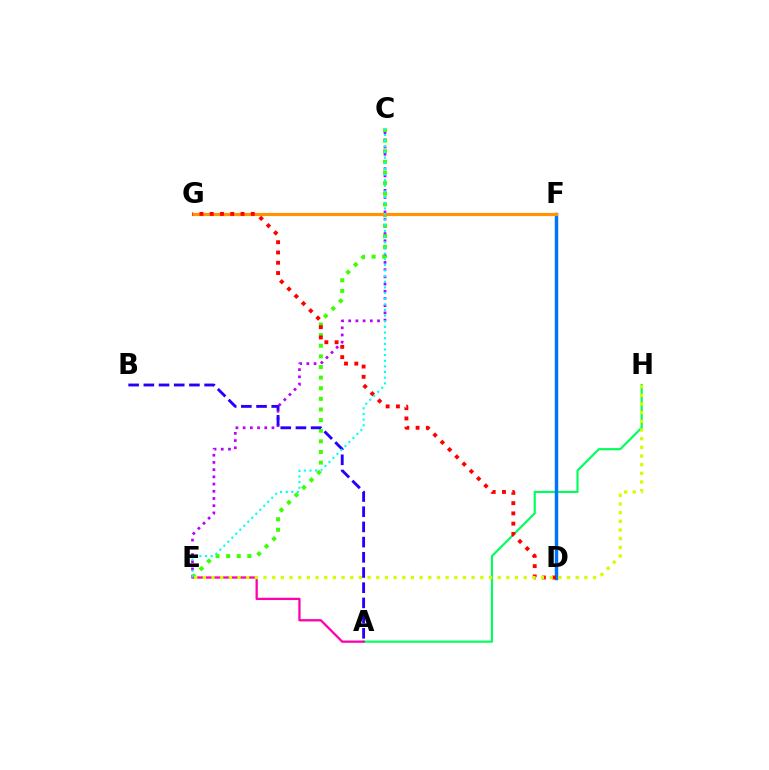{('C', 'E'): [{'color': '#b900ff', 'line_style': 'dotted', 'thickness': 1.96}, {'color': '#3dff00', 'line_style': 'dotted', 'thickness': 2.89}, {'color': '#00fff6', 'line_style': 'dotted', 'thickness': 1.53}], ('A', 'H'): [{'color': '#00ff5c', 'line_style': 'solid', 'thickness': 1.56}], ('A', 'E'): [{'color': '#ff00ac', 'line_style': 'solid', 'thickness': 1.64}], ('D', 'F'): [{'color': '#0074ff', 'line_style': 'solid', 'thickness': 2.49}], ('F', 'G'): [{'color': '#ff9400', 'line_style': 'solid', 'thickness': 2.27}], ('D', 'G'): [{'color': '#ff0000', 'line_style': 'dotted', 'thickness': 2.79}], ('E', 'H'): [{'color': '#d1ff00', 'line_style': 'dotted', 'thickness': 2.36}], ('A', 'B'): [{'color': '#2500ff', 'line_style': 'dashed', 'thickness': 2.06}]}